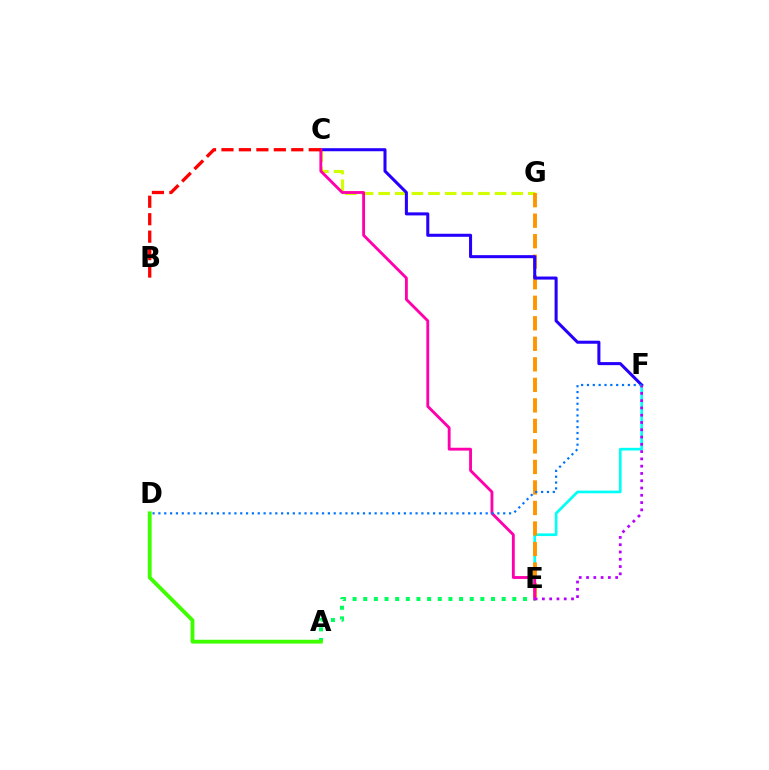{('E', 'F'): [{'color': '#00fff6', 'line_style': 'solid', 'thickness': 1.92}, {'color': '#b900ff', 'line_style': 'dotted', 'thickness': 1.98}], ('C', 'G'): [{'color': '#d1ff00', 'line_style': 'dashed', 'thickness': 2.26}], ('E', 'G'): [{'color': '#ff9400', 'line_style': 'dashed', 'thickness': 2.79}], ('C', 'F'): [{'color': '#2500ff', 'line_style': 'solid', 'thickness': 2.19}], ('A', 'E'): [{'color': '#00ff5c', 'line_style': 'dotted', 'thickness': 2.89}], ('C', 'E'): [{'color': '#ff00ac', 'line_style': 'solid', 'thickness': 2.05}], ('A', 'D'): [{'color': '#3dff00', 'line_style': 'solid', 'thickness': 2.75}], ('D', 'F'): [{'color': '#0074ff', 'line_style': 'dotted', 'thickness': 1.59}], ('B', 'C'): [{'color': '#ff0000', 'line_style': 'dashed', 'thickness': 2.37}]}